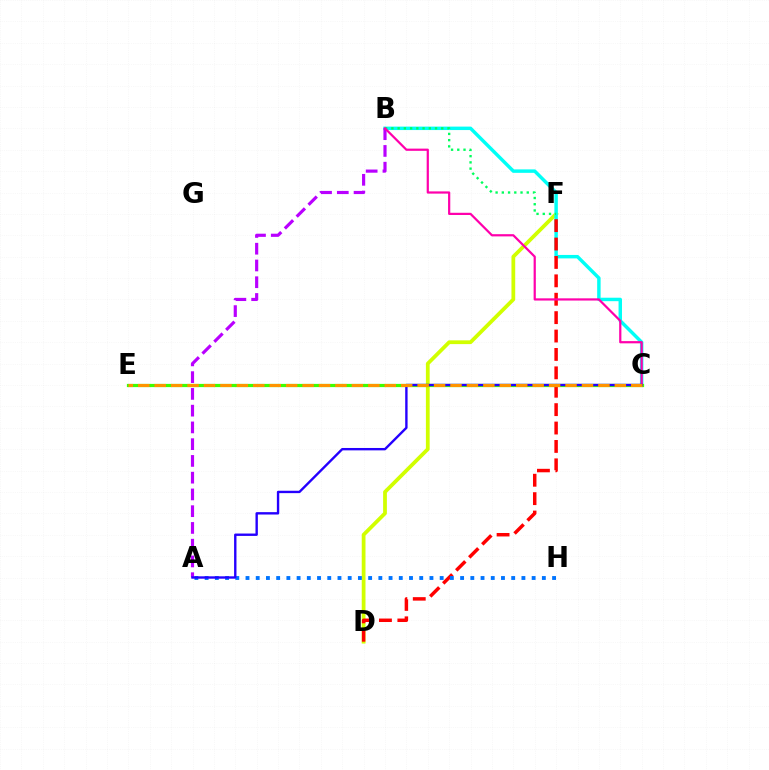{('D', 'F'): [{'color': '#d1ff00', 'line_style': 'solid', 'thickness': 2.71}, {'color': '#ff0000', 'line_style': 'dashed', 'thickness': 2.5}], ('B', 'C'): [{'color': '#00fff6', 'line_style': 'solid', 'thickness': 2.49}, {'color': '#ff00ac', 'line_style': 'solid', 'thickness': 1.59}], ('A', 'B'): [{'color': '#b900ff', 'line_style': 'dashed', 'thickness': 2.28}], ('C', 'E'): [{'color': '#3dff00', 'line_style': 'solid', 'thickness': 2.32}, {'color': '#ff9400', 'line_style': 'dashed', 'thickness': 2.23}], ('A', 'H'): [{'color': '#0074ff', 'line_style': 'dotted', 'thickness': 2.78}], ('B', 'F'): [{'color': '#00ff5c', 'line_style': 'dotted', 'thickness': 1.69}], ('A', 'C'): [{'color': '#2500ff', 'line_style': 'solid', 'thickness': 1.72}]}